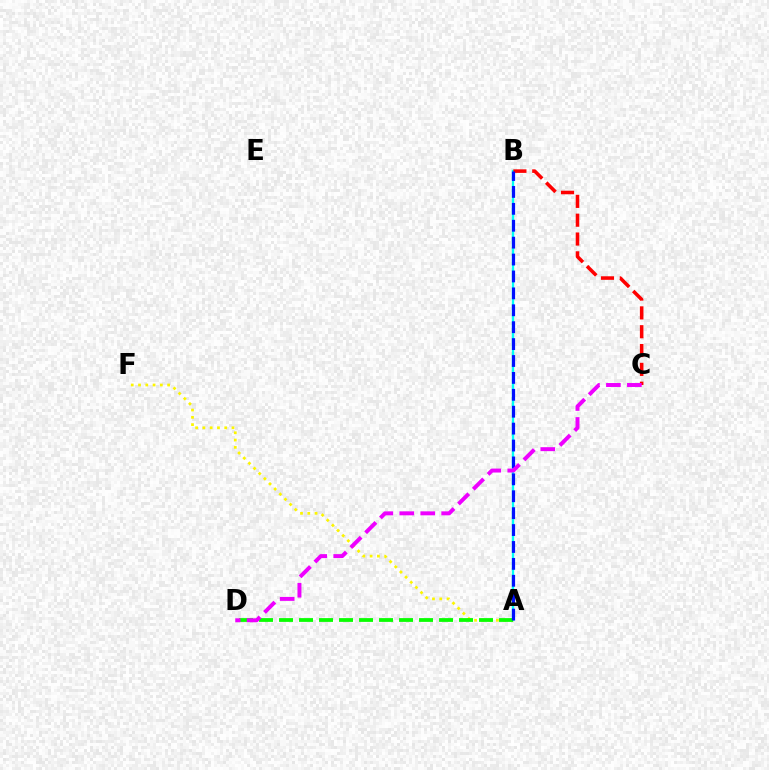{('A', 'B'): [{'color': '#00fff6', 'line_style': 'solid', 'thickness': 1.7}, {'color': '#0010ff', 'line_style': 'dashed', 'thickness': 2.3}], ('B', 'C'): [{'color': '#ff0000', 'line_style': 'dashed', 'thickness': 2.56}], ('A', 'F'): [{'color': '#fcf500', 'line_style': 'dotted', 'thickness': 1.98}], ('A', 'D'): [{'color': '#08ff00', 'line_style': 'dashed', 'thickness': 2.72}], ('C', 'D'): [{'color': '#ee00ff', 'line_style': 'dashed', 'thickness': 2.85}]}